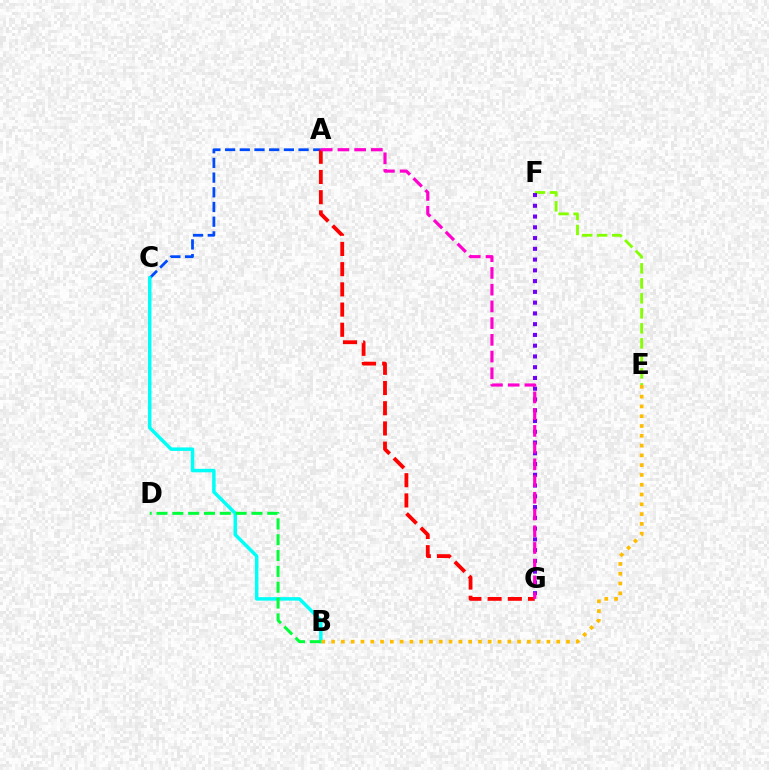{('A', 'C'): [{'color': '#004bff', 'line_style': 'dashed', 'thickness': 2.0}], ('A', 'G'): [{'color': '#ff0000', 'line_style': 'dashed', 'thickness': 2.75}, {'color': '#ff00cf', 'line_style': 'dashed', 'thickness': 2.27}], ('B', 'C'): [{'color': '#00fff6', 'line_style': 'solid', 'thickness': 2.5}], ('E', 'F'): [{'color': '#84ff00', 'line_style': 'dashed', 'thickness': 2.04}], ('F', 'G'): [{'color': '#7200ff', 'line_style': 'dotted', 'thickness': 2.92}], ('B', 'D'): [{'color': '#00ff39', 'line_style': 'dashed', 'thickness': 2.15}], ('B', 'E'): [{'color': '#ffbd00', 'line_style': 'dotted', 'thickness': 2.66}]}